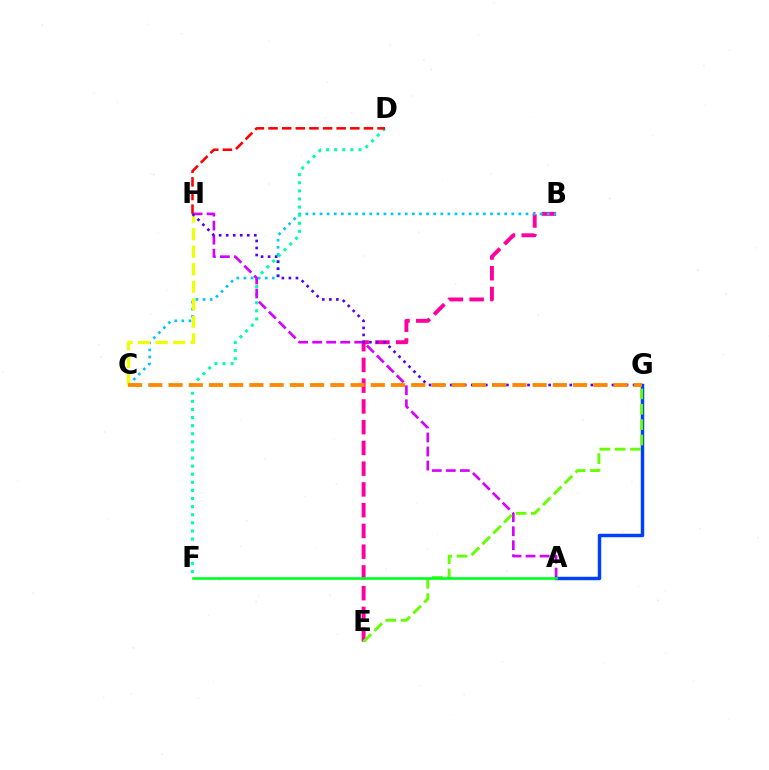{('B', 'E'): [{'color': '#ff00a0', 'line_style': 'dashed', 'thickness': 2.82}], ('B', 'C'): [{'color': '#00c7ff', 'line_style': 'dotted', 'thickness': 1.93}], ('D', 'F'): [{'color': '#00ffaf', 'line_style': 'dotted', 'thickness': 2.2}], ('A', 'H'): [{'color': '#d600ff', 'line_style': 'dashed', 'thickness': 1.91}], ('C', 'H'): [{'color': '#eeff00', 'line_style': 'dashed', 'thickness': 2.38}], ('A', 'G'): [{'color': '#003fff', 'line_style': 'solid', 'thickness': 2.49}], ('E', 'G'): [{'color': '#66ff00', 'line_style': 'dashed', 'thickness': 2.09}], ('D', 'H'): [{'color': '#ff0000', 'line_style': 'dashed', 'thickness': 1.85}], ('A', 'F'): [{'color': '#00ff27', 'line_style': 'solid', 'thickness': 1.91}], ('G', 'H'): [{'color': '#4f00ff', 'line_style': 'dotted', 'thickness': 1.91}], ('C', 'G'): [{'color': '#ff8800', 'line_style': 'dashed', 'thickness': 2.75}]}